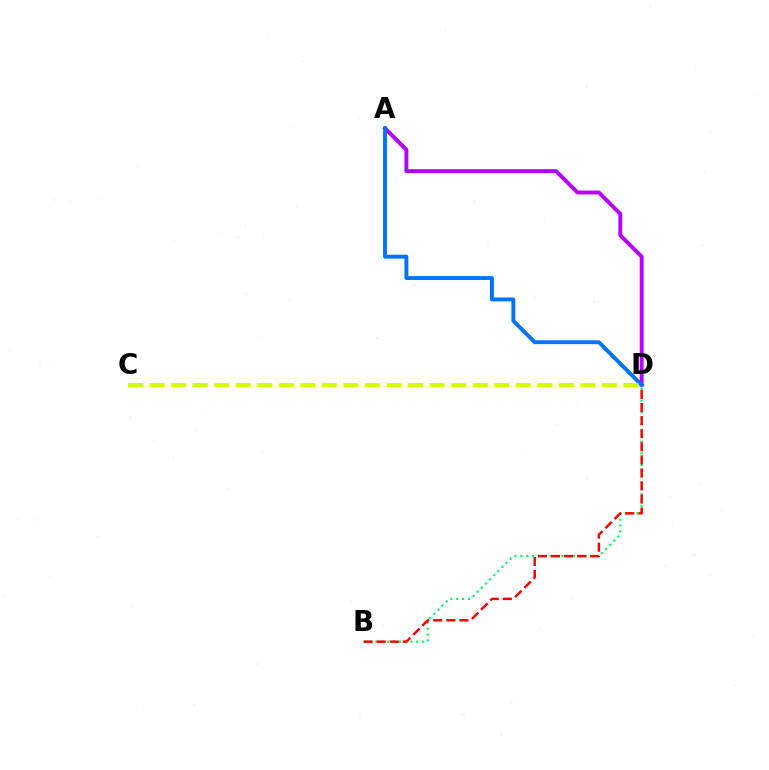{('A', 'D'): [{'color': '#b900ff', 'line_style': 'solid', 'thickness': 2.81}, {'color': '#0074ff', 'line_style': 'solid', 'thickness': 2.8}], ('B', 'D'): [{'color': '#00ff5c', 'line_style': 'dotted', 'thickness': 1.59}, {'color': '#ff0000', 'line_style': 'dashed', 'thickness': 1.78}], ('C', 'D'): [{'color': '#d1ff00', 'line_style': 'dashed', 'thickness': 2.93}]}